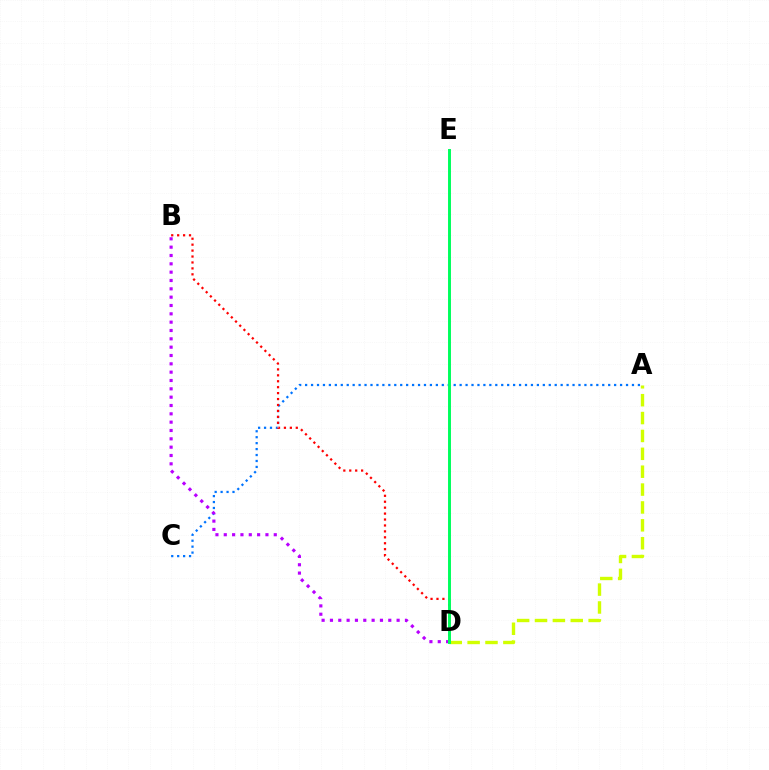{('A', 'C'): [{'color': '#0074ff', 'line_style': 'dotted', 'thickness': 1.61}], ('B', 'D'): [{'color': '#b900ff', 'line_style': 'dotted', 'thickness': 2.26}, {'color': '#ff0000', 'line_style': 'dotted', 'thickness': 1.61}], ('A', 'D'): [{'color': '#d1ff00', 'line_style': 'dashed', 'thickness': 2.43}], ('D', 'E'): [{'color': '#00ff5c', 'line_style': 'solid', 'thickness': 2.12}]}